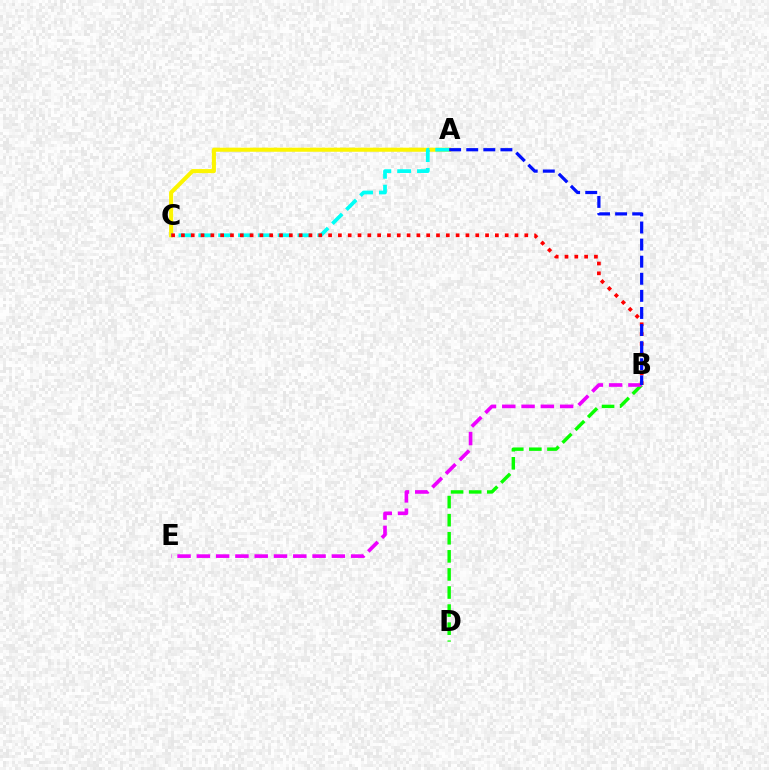{('A', 'C'): [{'color': '#fcf500', 'line_style': 'solid', 'thickness': 2.93}, {'color': '#00fff6', 'line_style': 'dashed', 'thickness': 2.69}], ('B', 'D'): [{'color': '#08ff00', 'line_style': 'dashed', 'thickness': 2.46}], ('B', 'E'): [{'color': '#ee00ff', 'line_style': 'dashed', 'thickness': 2.62}], ('B', 'C'): [{'color': '#ff0000', 'line_style': 'dotted', 'thickness': 2.67}], ('A', 'B'): [{'color': '#0010ff', 'line_style': 'dashed', 'thickness': 2.32}]}